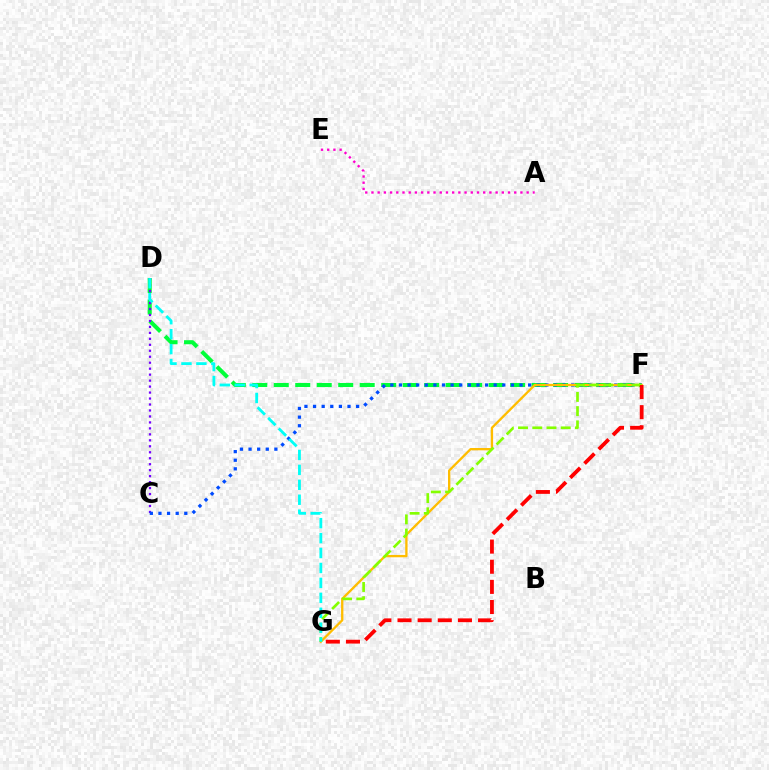{('D', 'F'): [{'color': '#00ff39', 'line_style': 'dashed', 'thickness': 2.92}], ('C', 'D'): [{'color': '#7200ff', 'line_style': 'dotted', 'thickness': 1.62}], ('A', 'E'): [{'color': '#ff00cf', 'line_style': 'dotted', 'thickness': 1.69}], ('C', 'F'): [{'color': '#004bff', 'line_style': 'dotted', 'thickness': 2.34}], ('F', 'G'): [{'color': '#ffbd00', 'line_style': 'solid', 'thickness': 1.67}, {'color': '#84ff00', 'line_style': 'dashed', 'thickness': 1.93}, {'color': '#ff0000', 'line_style': 'dashed', 'thickness': 2.74}], ('D', 'G'): [{'color': '#00fff6', 'line_style': 'dashed', 'thickness': 2.03}]}